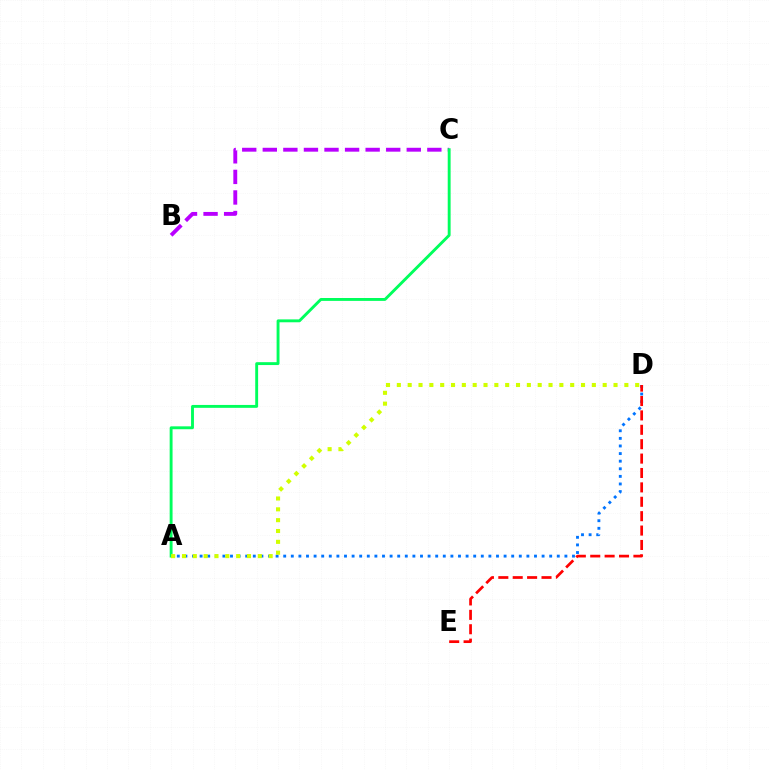{('B', 'C'): [{'color': '#b900ff', 'line_style': 'dashed', 'thickness': 2.79}], ('A', 'D'): [{'color': '#0074ff', 'line_style': 'dotted', 'thickness': 2.06}, {'color': '#d1ff00', 'line_style': 'dotted', 'thickness': 2.94}], ('A', 'C'): [{'color': '#00ff5c', 'line_style': 'solid', 'thickness': 2.08}], ('D', 'E'): [{'color': '#ff0000', 'line_style': 'dashed', 'thickness': 1.96}]}